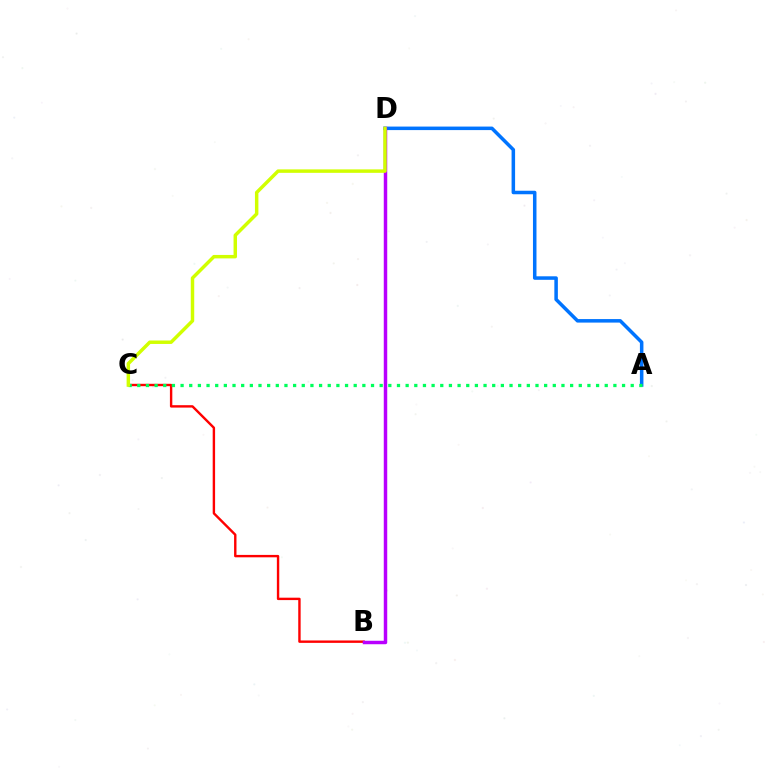{('B', 'C'): [{'color': '#ff0000', 'line_style': 'solid', 'thickness': 1.73}], ('A', 'D'): [{'color': '#0074ff', 'line_style': 'solid', 'thickness': 2.53}], ('A', 'C'): [{'color': '#00ff5c', 'line_style': 'dotted', 'thickness': 2.35}], ('B', 'D'): [{'color': '#b900ff', 'line_style': 'solid', 'thickness': 2.49}], ('C', 'D'): [{'color': '#d1ff00', 'line_style': 'solid', 'thickness': 2.49}]}